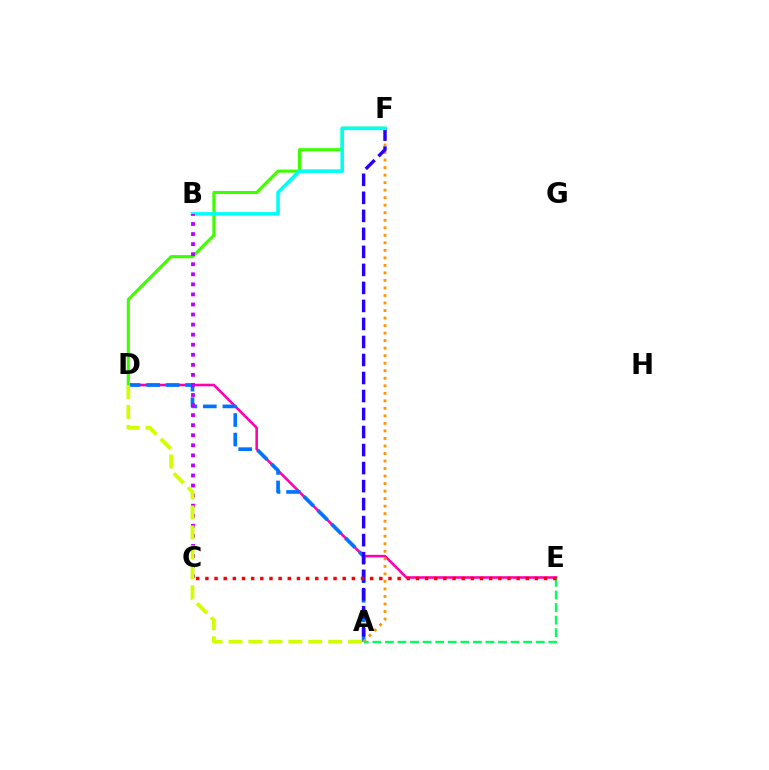{('D', 'E'): [{'color': '#ff00ac', 'line_style': 'solid', 'thickness': 1.86}], ('A', 'D'): [{'color': '#0074ff', 'line_style': 'dashed', 'thickness': 2.65}, {'color': '#d1ff00', 'line_style': 'dashed', 'thickness': 2.71}], ('D', 'F'): [{'color': '#3dff00', 'line_style': 'solid', 'thickness': 2.24}], ('A', 'F'): [{'color': '#ff9400', 'line_style': 'dotted', 'thickness': 2.04}, {'color': '#2500ff', 'line_style': 'dashed', 'thickness': 2.45}], ('B', 'F'): [{'color': '#00fff6', 'line_style': 'solid', 'thickness': 2.59}], ('A', 'E'): [{'color': '#00ff5c', 'line_style': 'dashed', 'thickness': 1.71}], ('B', 'C'): [{'color': '#b900ff', 'line_style': 'dotted', 'thickness': 2.73}], ('C', 'E'): [{'color': '#ff0000', 'line_style': 'dotted', 'thickness': 2.49}]}